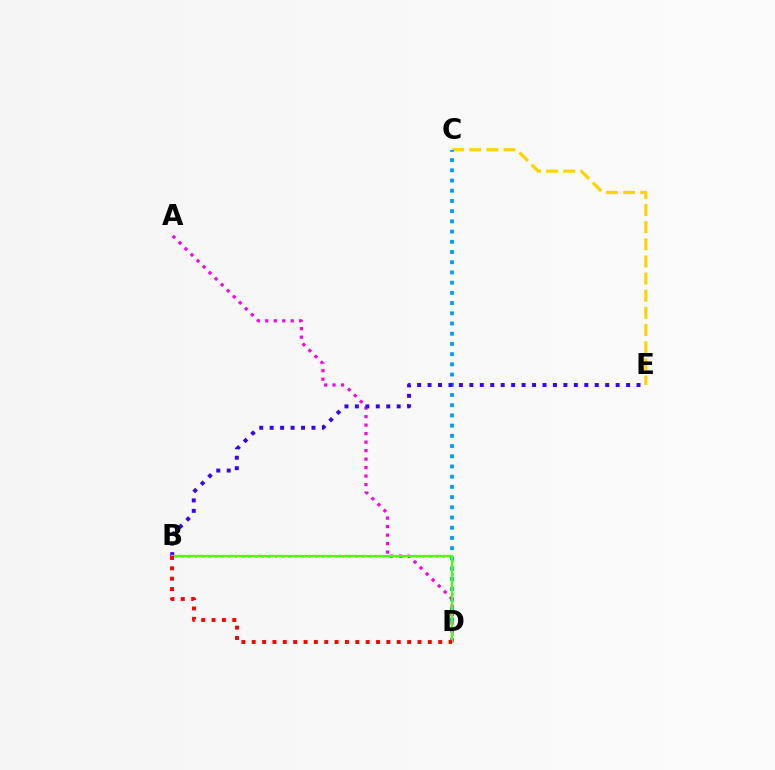{('C', 'E'): [{'color': '#ffd500', 'line_style': 'dashed', 'thickness': 2.33}], ('C', 'D'): [{'color': '#009eff', 'line_style': 'dotted', 'thickness': 2.77}], ('B', 'D'): [{'color': '#00ff86', 'line_style': 'dotted', 'thickness': 1.82}, {'color': '#4fff00', 'line_style': 'solid', 'thickness': 1.6}, {'color': '#ff0000', 'line_style': 'dotted', 'thickness': 2.81}], ('A', 'D'): [{'color': '#ff00ed', 'line_style': 'dotted', 'thickness': 2.31}], ('B', 'E'): [{'color': '#3700ff', 'line_style': 'dotted', 'thickness': 2.84}]}